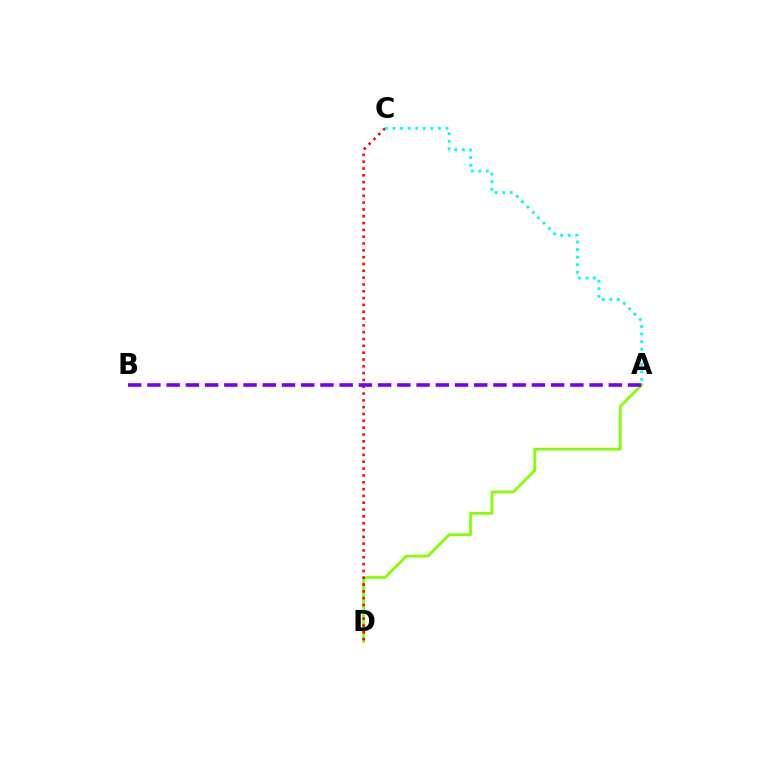{('A', 'D'): [{'color': '#84ff00', 'line_style': 'solid', 'thickness': 1.99}], ('C', 'D'): [{'color': '#ff0000', 'line_style': 'dotted', 'thickness': 1.85}], ('A', 'B'): [{'color': '#7200ff', 'line_style': 'dashed', 'thickness': 2.61}], ('A', 'C'): [{'color': '#00fff6', 'line_style': 'dotted', 'thickness': 2.05}]}